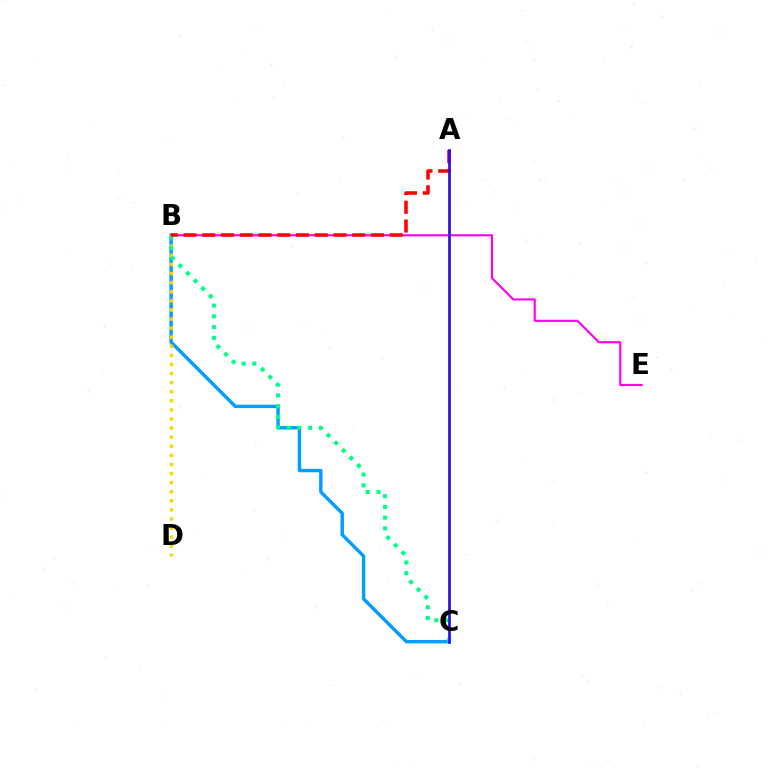{('B', 'C'): [{'color': '#009eff', 'line_style': 'solid', 'thickness': 2.46}, {'color': '#00ff86', 'line_style': 'dotted', 'thickness': 2.92}], ('B', 'D'): [{'color': '#ffd500', 'line_style': 'dotted', 'thickness': 2.47}], ('A', 'C'): [{'color': '#4fff00', 'line_style': 'solid', 'thickness': 1.94}, {'color': '#3700ff', 'line_style': 'solid', 'thickness': 1.83}], ('B', 'E'): [{'color': '#ff00ed', 'line_style': 'solid', 'thickness': 1.53}], ('A', 'B'): [{'color': '#ff0000', 'line_style': 'dashed', 'thickness': 2.55}]}